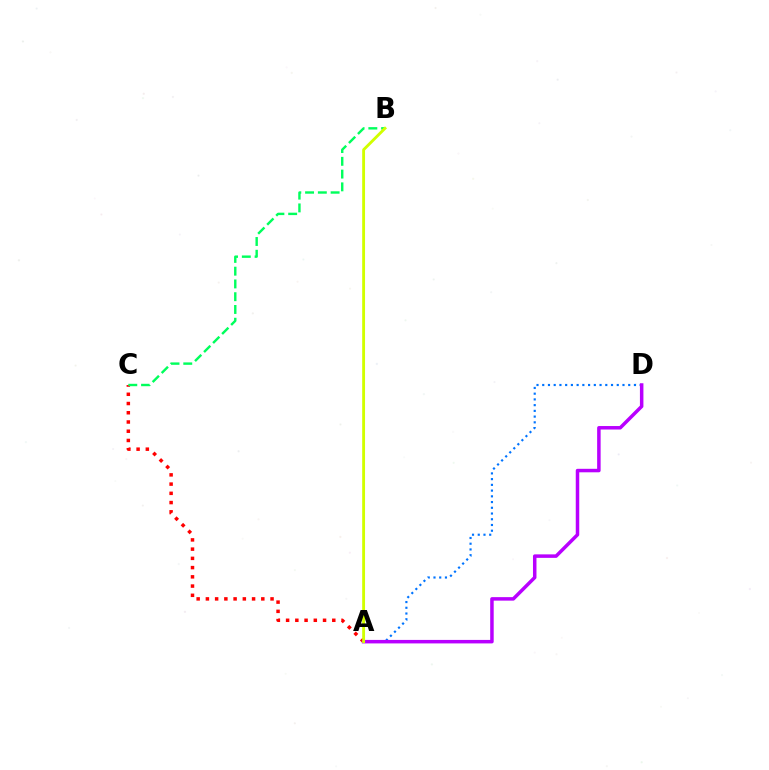{('A', 'C'): [{'color': '#ff0000', 'line_style': 'dotted', 'thickness': 2.51}], ('B', 'C'): [{'color': '#00ff5c', 'line_style': 'dashed', 'thickness': 1.73}], ('A', 'D'): [{'color': '#0074ff', 'line_style': 'dotted', 'thickness': 1.56}, {'color': '#b900ff', 'line_style': 'solid', 'thickness': 2.52}], ('A', 'B'): [{'color': '#d1ff00', 'line_style': 'solid', 'thickness': 2.06}]}